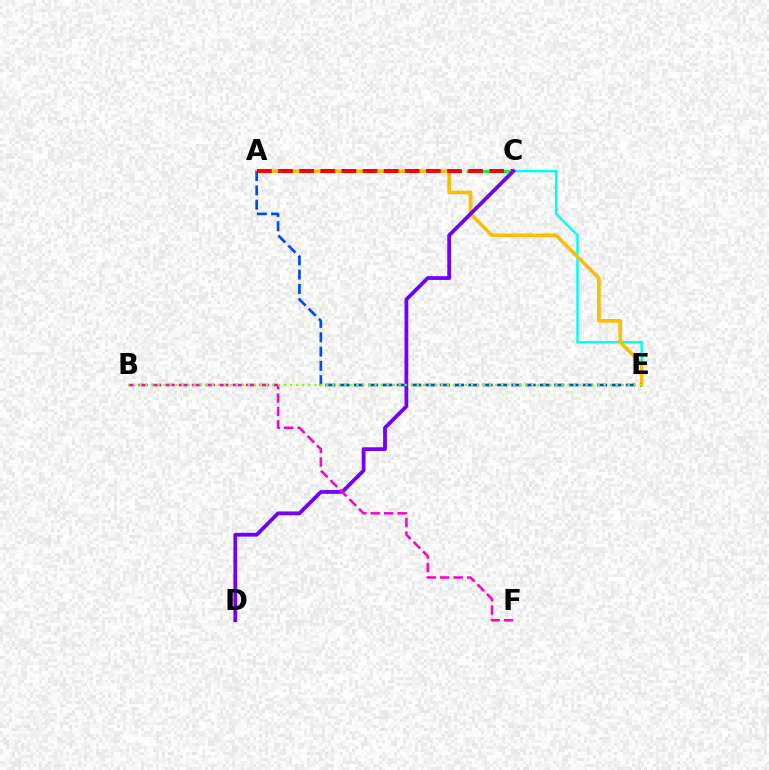{('C', 'E'): [{'color': '#00fff6', 'line_style': 'solid', 'thickness': 1.76}], ('A', 'C'): [{'color': '#00ff39', 'line_style': 'dashed', 'thickness': 2.18}, {'color': '#ff0000', 'line_style': 'dashed', 'thickness': 2.87}], ('A', 'E'): [{'color': '#ffbd00', 'line_style': 'solid', 'thickness': 2.62}, {'color': '#004bff', 'line_style': 'dashed', 'thickness': 1.94}], ('C', 'D'): [{'color': '#7200ff', 'line_style': 'solid', 'thickness': 2.73}], ('B', 'F'): [{'color': '#ff00cf', 'line_style': 'dashed', 'thickness': 1.83}], ('B', 'E'): [{'color': '#84ff00', 'line_style': 'dotted', 'thickness': 1.64}]}